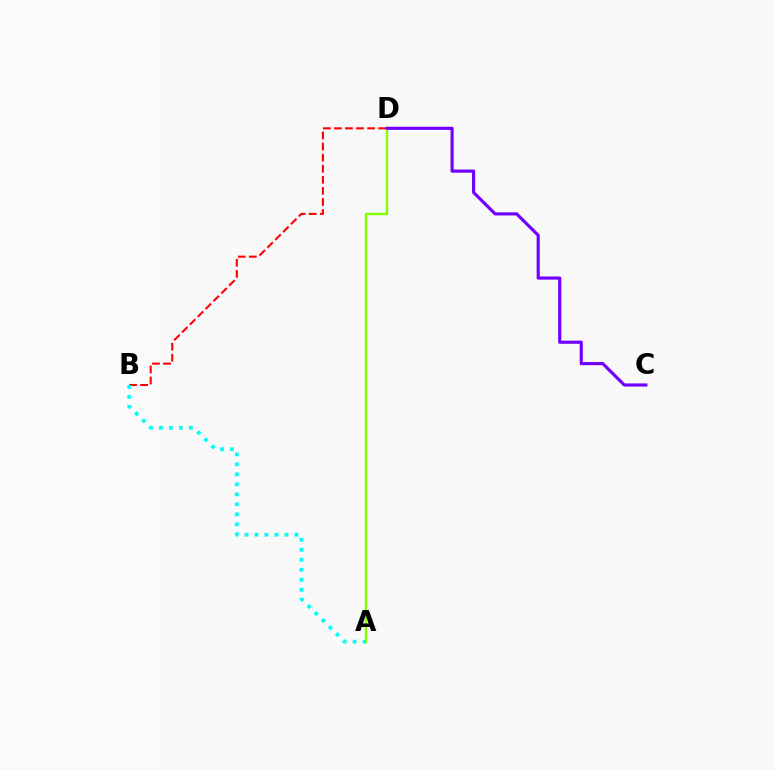{('A', 'D'): [{'color': '#84ff00', 'line_style': 'solid', 'thickness': 1.72}], ('B', 'D'): [{'color': '#ff0000', 'line_style': 'dashed', 'thickness': 1.5}], ('C', 'D'): [{'color': '#7200ff', 'line_style': 'solid', 'thickness': 2.27}], ('A', 'B'): [{'color': '#00fff6', 'line_style': 'dotted', 'thickness': 2.72}]}